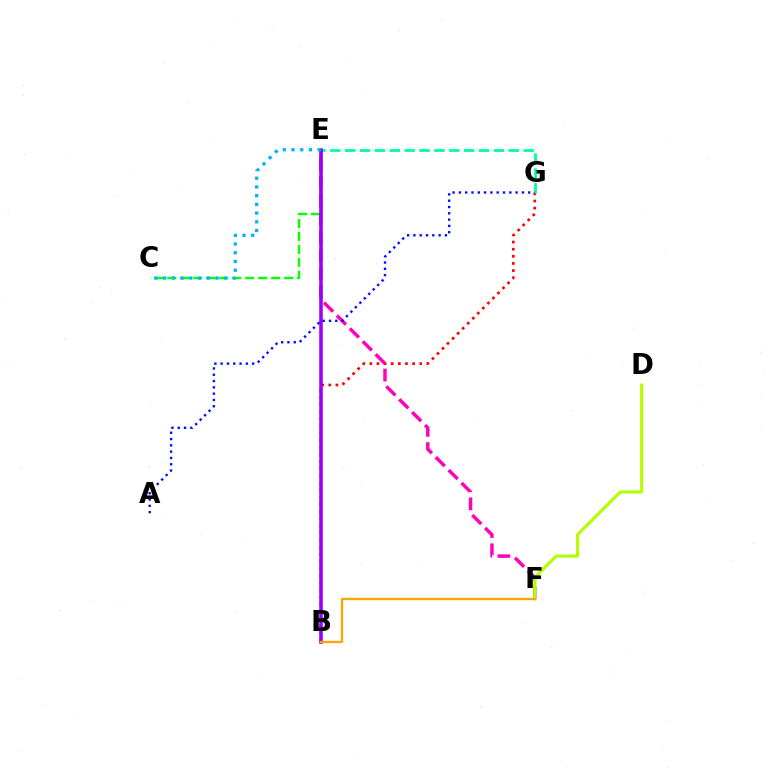{('C', 'E'): [{'color': '#08ff00', 'line_style': 'dashed', 'thickness': 1.76}, {'color': '#00b5ff', 'line_style': 'dotted', 'thickness': 2.37}], ('B', 'G'): [{'color': '#ff0000', 'line_style': 'dotted', 'thickness': 1.94}], ('E', 'G'): [{'color': '#00ff9d', 'line_style': 'dashed', 'thickness': 2.02}], ('E', 'F'): [{'color': '#ff00bd', 'line_style': 'dashed', 'thickness': 2.48}], ('B', 'E'): [{'color': '#9b00ff', 'line_style': 'solid', 'thickness': 2.56}], ('A', 'G'): [{'color': '#0010ff', 'line_style': 'dotted', 'thickness': 1.71}], ('D', 'F'): [{'color': '#b3ff00', 'line_style': 'solid', 'thickness': 2.22}], ('B', 'F'): [{'color': '#ffa500', 'line_style': 'solid', 'thickness': 1.66}]}